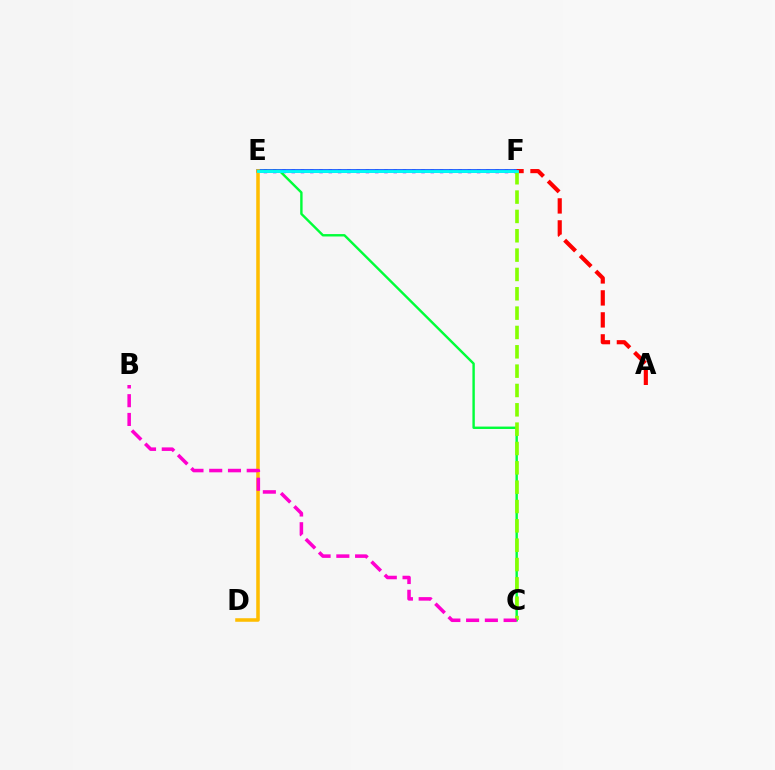{('E', 'F'): [{'color': '#7200ff', 'line_style': 'dotted', 'thickness': 2.52}, {'color': '#004bff', 'line_style': 'solid', 'thickness': 2.62}, {'color': '#00fff6', 'line_style': 'solid', 'thickness': 2.02}], ('A', 'F'): [{'color': '#ff0000', 'line_style': 'dashed', 'thickness': 2.99}], ('D', 'E'): [{'color': '#ffbd00', 'line_style': 'solid', 'thickness': 2.55}], ('C', 'E'): [{'color': '#00ff39', 'line_style': 'solid', 'thickness': 1.73}], ('C', 'F'): [{'color': '#84ff00', 'line_style': 'dashed', 'thickness': 2.63}], ('B', 'C'): [{'color': '#ff00cf', 'line_style': 'dashed', 'thickness': 2.55}]}